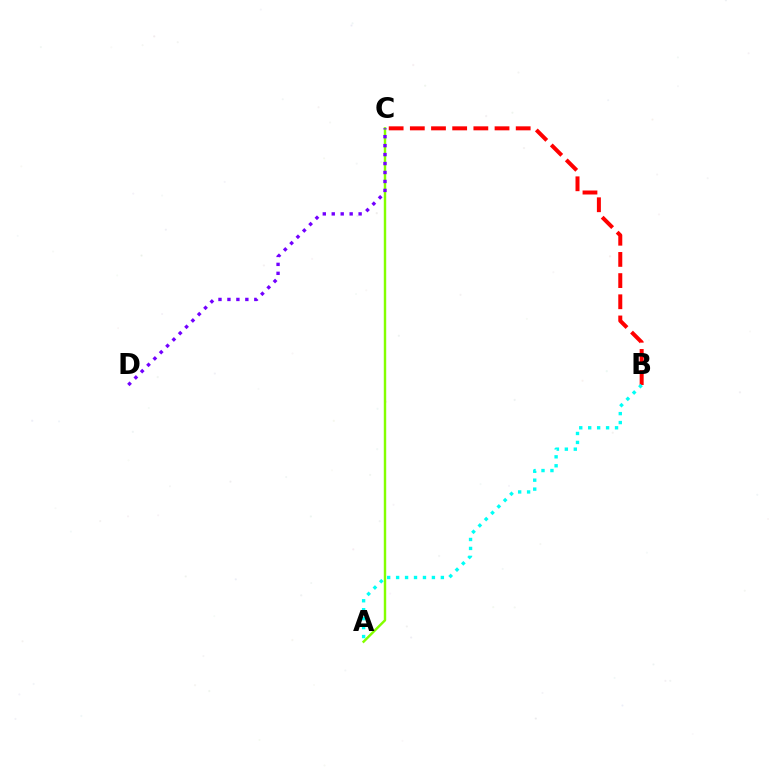{('B', 'C'): [{'color': '#ff0000', 'line_style': 'dashed', 'thickness': 2.88}], ('A', 'C'): [{'color': '#84ff00', 'line_style': 'solid', 'thickness': 1.75}], ('A', 'B'): [{'color': '#00fff6', 'line_style': 'dotted', 'thickness': 2.43}], ('C', 'D'): [{'color': '#7200ff', 'line_style': 'dotted', 'thickness': 2.43}]}